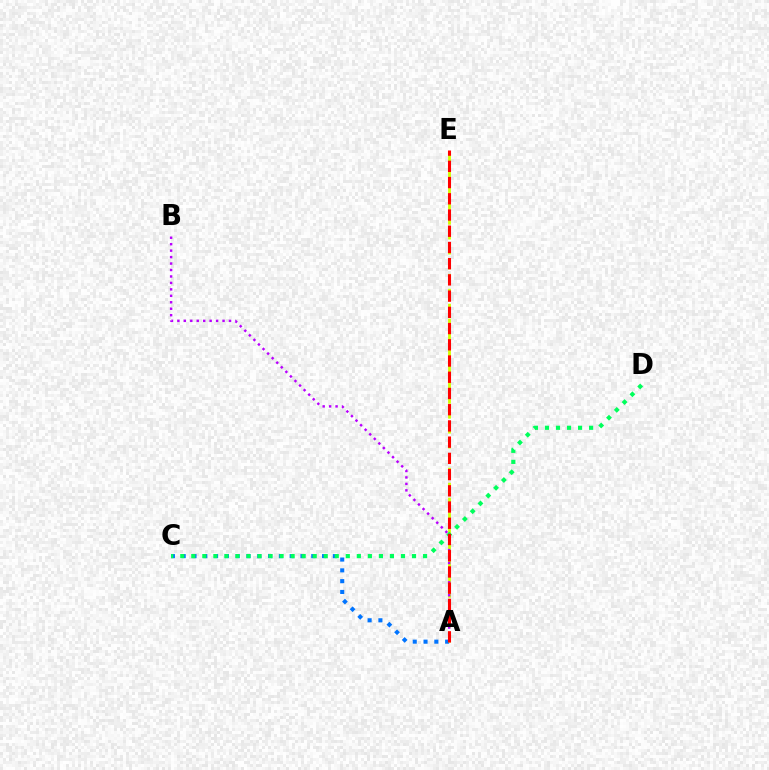{('A', 'C'): [{'color': '#0074ff', 'line_style': 'dotted', 'thickness': 2.93}], ('A', 'E'): [{'color': '#d1ff00', 'line_style': 'dashed', 'thickness': 2.03}, {'color': '#ff0000', 'line_style': 'dashed', 'thickness': 2.2}], ('C', 'D'): [{'color': '#00ff5c', 'line_style': 'dotted', 'thickness': 3.0}], ('A', 'B'): [{'color': '#b900ff', 'line_style': 'dotted', 'thickness': 1.75}]}